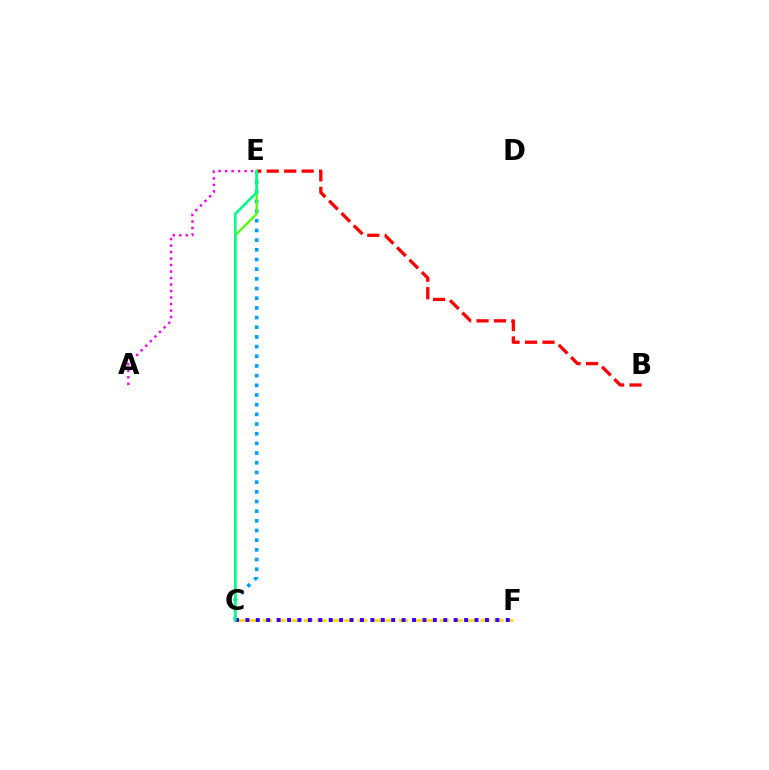{('C', 'E'): [{'color': '#009eff', 'line_style': 'dotted', 'thickness': 2.63}, {'color': '#4fff00', 'line_style': 'solid', 'thickness': 1.61}, {'color': '#00ff86', 'line_style': 'solid', 'thickness': 1.87}], ('B', 'E'): [{'color': '#ff0000', 'line_style': 'dashed', 'thickness': 2.37}], ('C', 'F'): [{'color': '#ffd500', 'line_style': 'dashed', 'thickness': 1.85}, {'color': '#3700ff', 'line_style': 'dotted', 'thickness': 2.83}], ('A', 'E'): [{'color': '#ff00ed', 'line_style': 'dotted', 'thickness': 1.77}]}